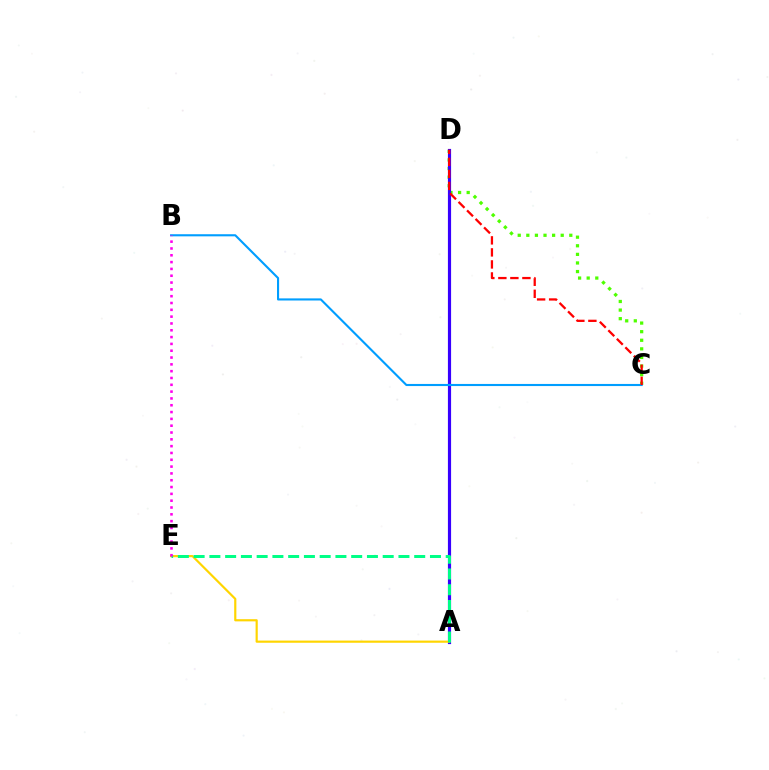{('C', 'D'): [{'color': '#4fff00', 'line_style': 'dotted', 'thickness': 2.34}, {'color': '#ff0000', 'line_style': 'dashed', 'thickness': 1.63}], ('A', 'D'): [{'color': '#3700ff', 'line_style': 'solid', 'thickness': 2.28}], ('A', 'E'): [{'color': '#ffd500', 'line_style': 'solid', 'thickness': 1.57}, {'color': '#00ff86', 'line_style': 'dashed', 'thickness': 2.14}], ('B', 'C'): [{'color': '#009eff', 'line_style': 'solid', 'thickness': 1.52}], ('B', 'E'): [{'color': '#ff00ed', 'line_style': 'dotted', 'thickness': 1.85}]}